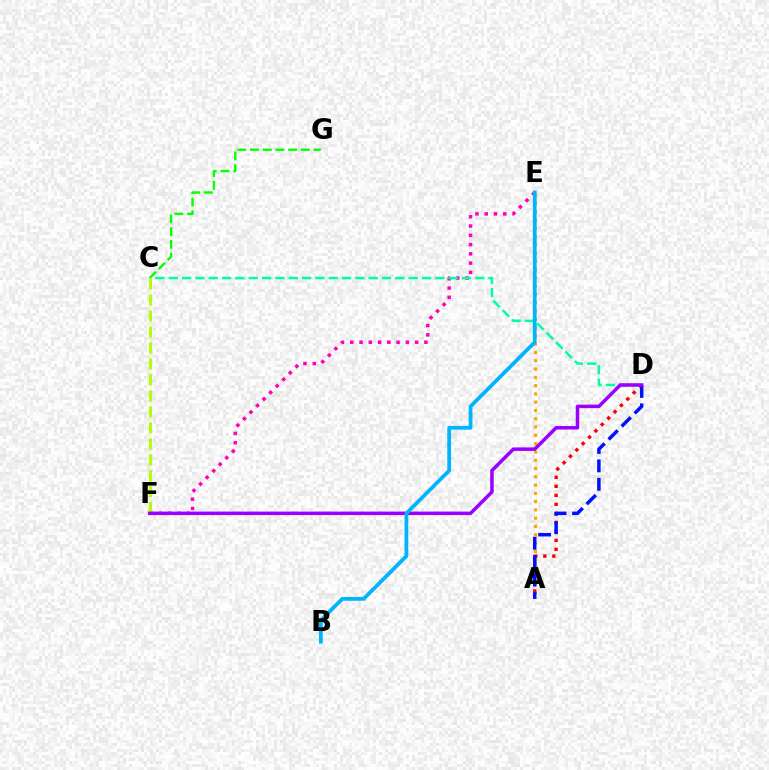{('E', 'F'): [{'color': '#ff00bd', 'line_style': 'dotted', 'thickness': 2.52}], ('A', 'E'): [{'color': '#ffa500', 'line_style': 'dotted', 'thickness': 2.25}], ('C', 'G'): [{'color': '#08ff00', 'line_style': 'dashed', 'thickness': 1.73}], ('A', 'D'): [{'color': '#ff0000', 'line_style': 'dotted', 'thickness': 2.45}, {'color': '#0010ff', 'line_style': 'dashed', 'thickness': 2.5}], ('C', 'D'): [{'color': '#00ff9d', 'line_style': 'dashed', 'thickness': 1.81}], ('C', 'F'): [{'color': '#b3ff00', 'line_style': 'dashed', 'thickness': 2.17}], ('D', 'F'): [{'color': '#9b00ff', 'line_style': 'solid', 'thickness': 2.53}], ('B', 'E'): [{'color': '#00b5ff', 'line_style': 'solid', 'thickness': 2.71}]}